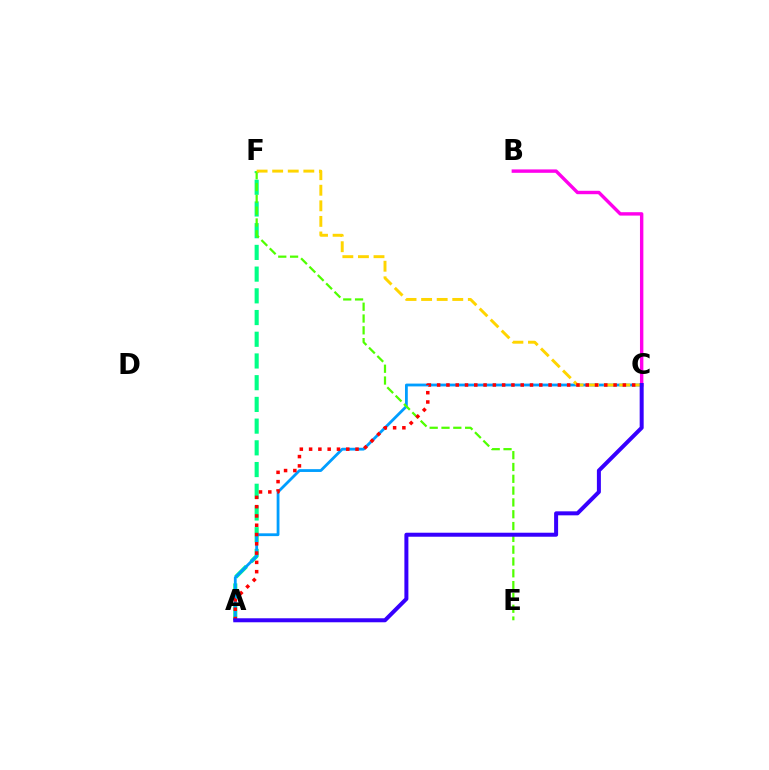{('A', 'F'): [{'color': '#00ff86', 'line_style': 'dashed', 'thickness': 2.95}], ('B', 'C'): [{'color': '#ff00ed', 'line_style': 'solid', 'thickness': 2.45}], ('A', 'C'): [{'color': '#009eff', 'line_style': 'solid', 'thickness': 2.02}, {'color': '#ff0000', 'line_style': 'dotted', 'thickness': 2.52}, {'color': '#3700ff', 'line_style': 'solid', 'thickness': 2.88}], ('E', 'F'): [{'color': '#4fff00', 'line_style': 'dashed', 'thickness': 1.6}], ('C', 'F'): [{'color': '#ffd500', 'line_style': 'dashed', 'thickness': 2.12}]}